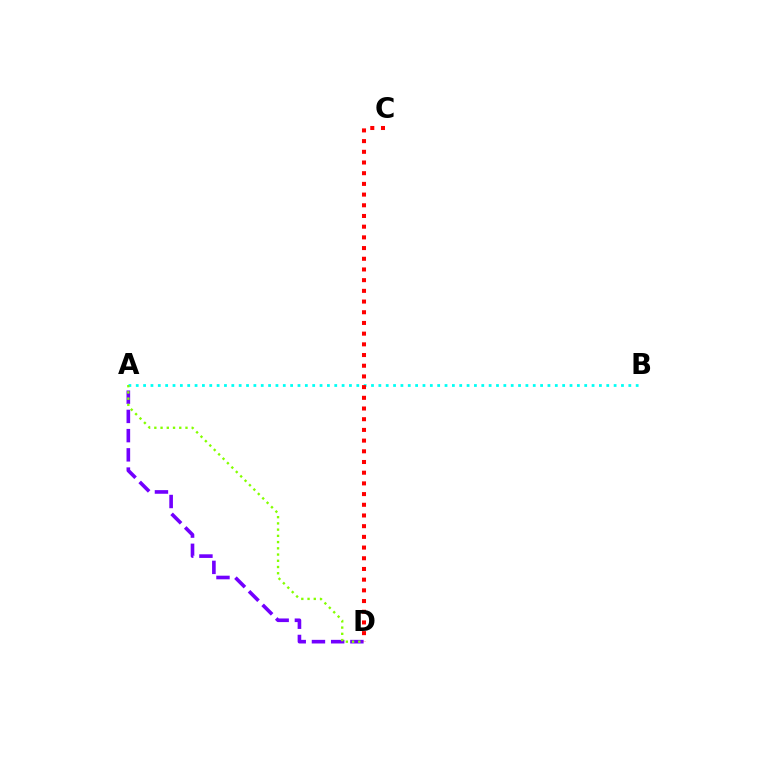{('A', 'B'): [{'color': '#00fff6', 'line_style': 'dotted', 'thickness': 2.0}], ('A', 'D'): [{'color': '#7200ff', 'line_style': 'dashed', 'thickness': 2.61}, {'color': '#84ff00', 'line_style': 'dotted', 'thickness': 1.69}], ('C', 'D'): [{'color': '#ff0000', 'line_style': 'dotted', 'thickness': 2.91}]}